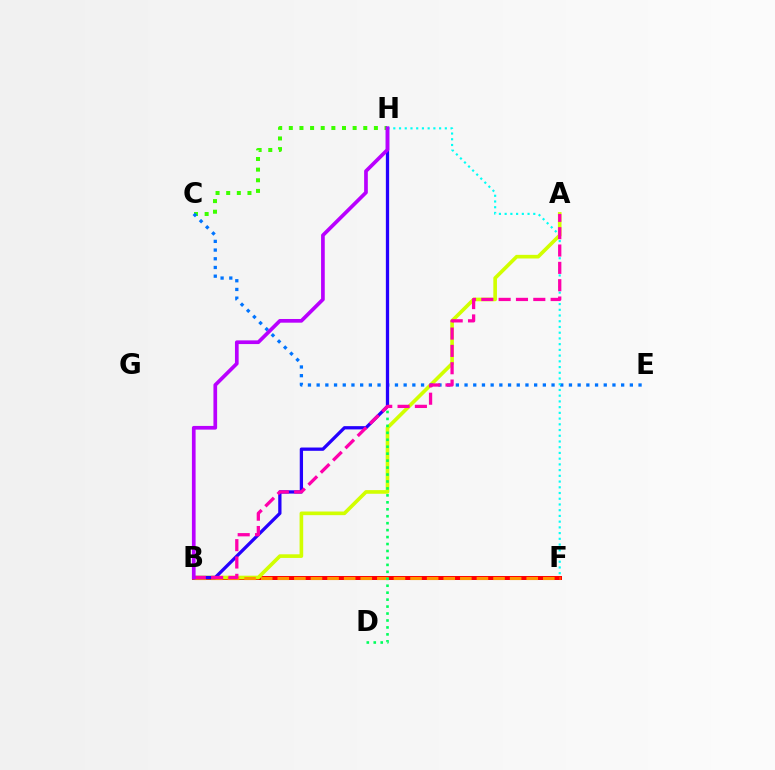{('B', 'F'): [{'color': '#ff0000', 'line_style': 'solid', 'thickness': 2.88}, {'color': '#ff9400', 'line_style': 'dashed', 'thickness': 2.25}], ('A', 'B'): [{'color': '#d1ff00', 'line_style': 'solid', 'thickness': 2.62}, {'color': '#ff00ac', 'line_style': 'dashed', 'thickness': 2.35}], ('C', 'H'): [{'color': '#3dff00', 'line_style': 'dotted', 'thickness': 2.89}], ('C', 'E'): [{'color': '#0074ff', 'line_style': 'dotted', 'thickness': 2.36}], ('D', 'H'): [{'color': '#00ff5c', 'line_style': 'dotted', 'thickness': 1.89}], ('B', 'H'): [{'color': '#2500ff', 'line_style': 'solid', 'thickness': 2.36}, {'color': '#b900ff', 'line_style': 'solid', 'thickness': 2.66}], ('F', 'H'): [{'color': '#00fff6', 'line_style': 'dotted', 'thickness': 1.56}]}